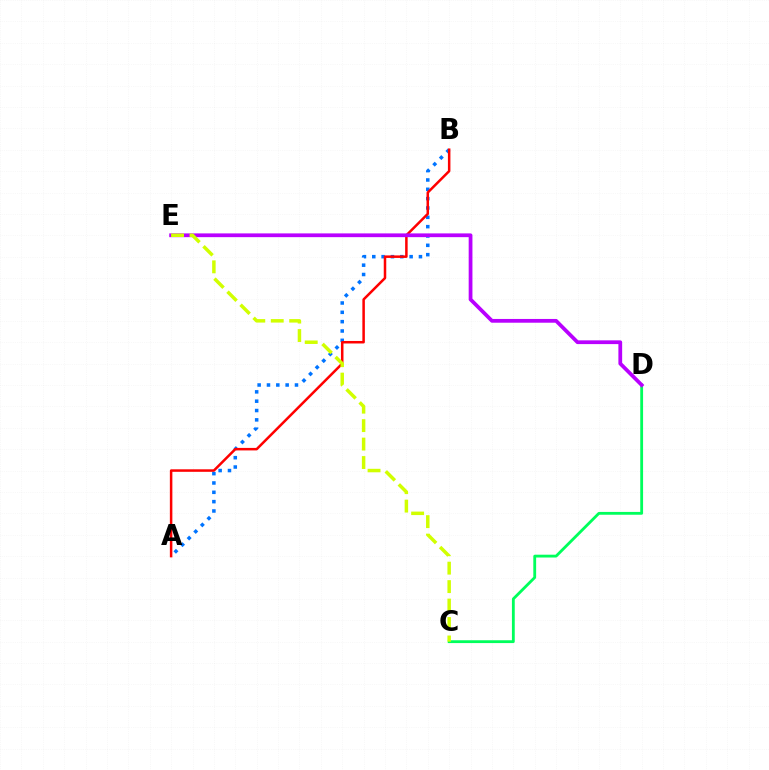{('A', 'B'): [{'color': '#0074ff', 'line_style': 'dotted', 'thickness': 2.54}, {'color': '#ff0000', 'line_style': 'solid', 'thickness': 1.81}], ('C', 'D'): [{'color': '#00ff5c', 'line_style': 'solid', 'thickness': 2.03}], ('D', 'E'): [{'color': '#b900ff', 'line_style': 'solid', 'thickness': 2.71}], ('C', 'E'): [{'color': '#d1ff00', 'line_style': 'dashed', 'thickness': 2.51}]}